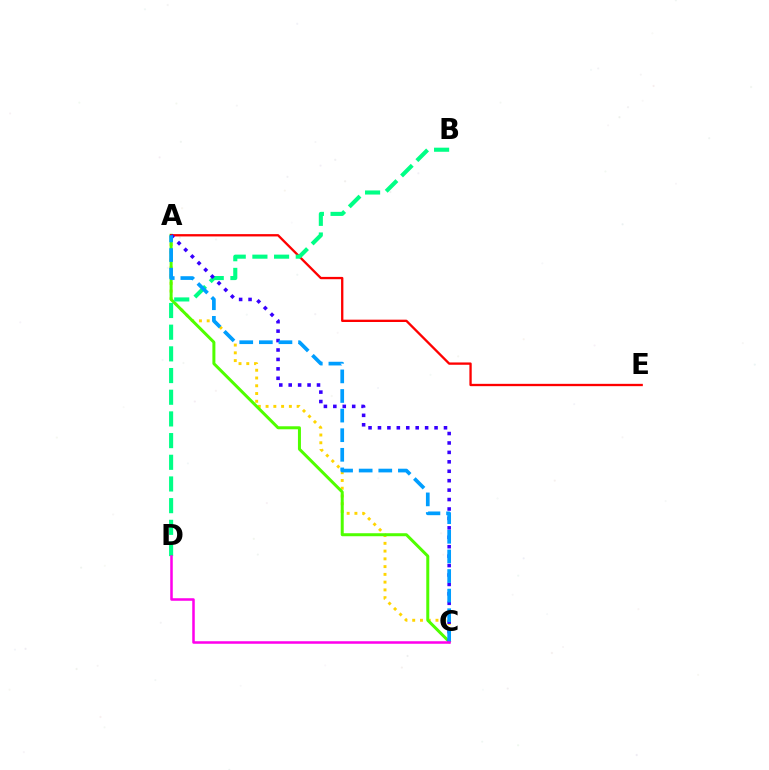{('A', 'C'): [{'color': '#ffd500', 'line_style': 'dotted', 'thickness': 2.11}, {'color': '#4fff00', 'line_style': 'solid', 'thickness': 2.16}, {'color': '#3700ff', 'line_style': 'dotted', 'thickness': 2.56}, {'color': '#009eff', 'line_style': 'dashed', 'thickness': 2.66}], ('A', 'E'): [{'color': '#ff0000', 'line_style': 'solid', 'thickness': 1.67}], ('B', 'D'): [{'color': '#00ff86', 'line_style': 'dashed', 'thickness': 2.95}], ('C', 'D'): [{'color': '#ff00ed', 'line_style': 'solid', 'thickness': 1.82}]}